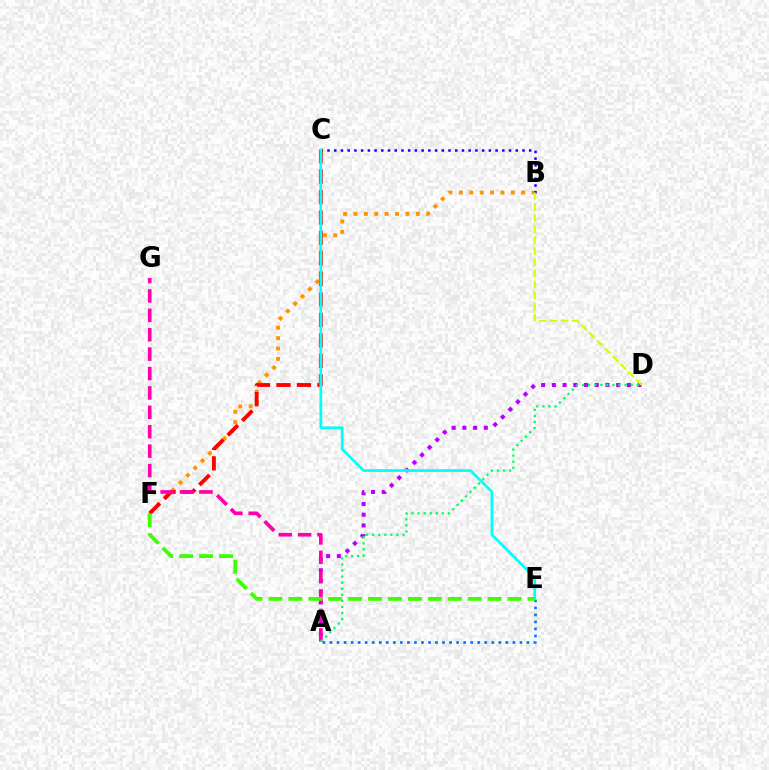{('B', 'F'): [{'color': '#ff9400', 'line_style': 'dotted', 'thickness': 2.82}], ('B', 'C'): [{'color': '#2500ff', 'line_style': 'dotted', 'thickness': 1.83}], ('A', 'D'): [{'color': '#b900ff', 'line_style': 'dotted', 'thickness': 2.91}, {'color': '#00ff5c', 'line_style': 'dotted', 'thickness': 1.65}], ('A', 'E'): [{'color': '#0074ff', 'line_style': 'dotted', 'thickness': 1.91}], ('C', 'F'): [{'color': '#ff0000', 'line_style': 'dashed', 'thickness': 2.78}], ('A', 'G'): [{'color': '#ff00ac', 'line_style': 'dashed', 'thickness': 2.64}], ('C', 'E'): [{'color': '#00fff6', 'line_style': 'solid', 'thickness': 1.97}], ('B', 'D'): [{'color': '#d1ff00', 'line_style': 'dashed', 'thickness': 1.5}], ('E', 'F'): [{'color': '#3dff00', 'line_style': 'dashed', 'thickness': 2.71}]}